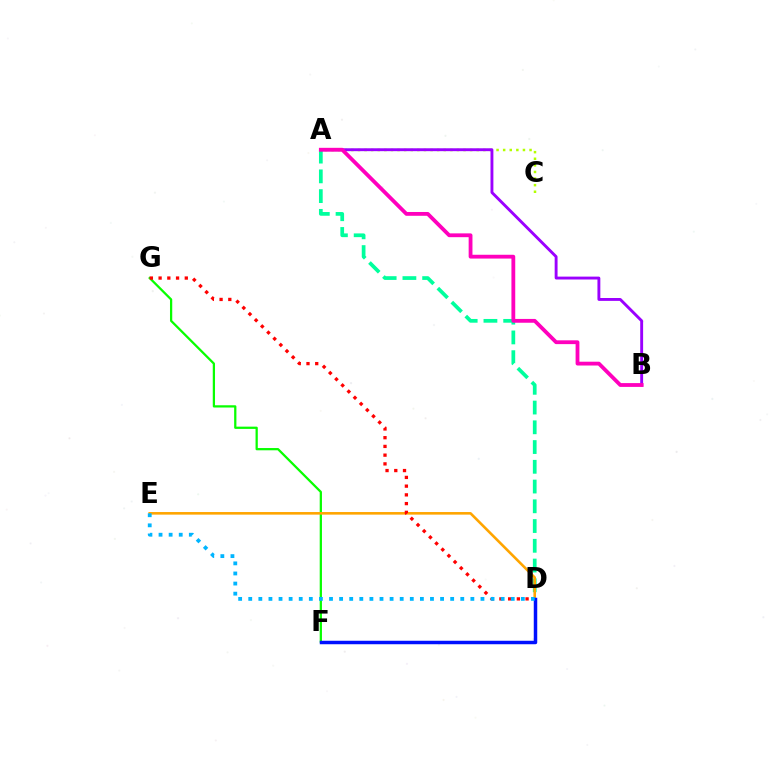{('A', 'D'): [{'color': '#00ff9d', 'line_style': 'dashed', 'thickness': 2.68}], ('A', 'C'): [{'color': '#b3ff00', 'line_style': 'dotted', 'thickness': 1.79}], ('A', 'B'): [{'color': '#9b00ff', 'line_style': 'solid', 'thickness': 2.08}, {'color': '#ff00bd', 'line_style': 'solid', 'thickness': 2.74}], ('F', 'G'): [{'color': '#08ff00', 'line_style': 'solid', 'thickness': 1.62}], ('D', 'E'): [{'color': '#ffa500', 'line_style': 'solid', 'thickness': 1.87}, {'color': '#00b5ff', 'line_style': 'dotted', 'thickness': 2.74}], ('D', 'G'): [{'color': '#ff0000', 'line_style': 'dotted', 'thickness': 2.37}], ('D', 'F'): [{'color': '#0010ff', 'line_style': 'solid', 'thickness': 2.5}]}